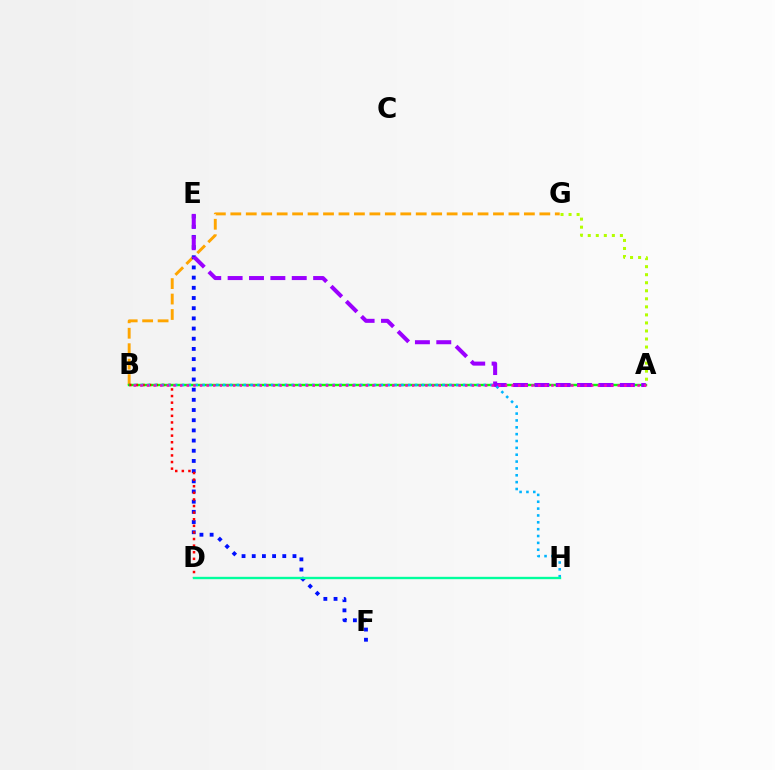{('B', 'G'): [{'color': '#ffa500', 'line_style': 'dashed', 'thickness': 2.1}], ('A', 'B'): [{'color': '#08ff00', 'line_style': 'solid', 'thickness': 1.74}, {'color': '#ff00bd', 'line_style': 'dotted', 'thickness': 1.8}], ('E', 'F'): [{'color': '#0010ff', 'line_style': 'dotted', 'thickness': 2.77}], ('A', 'G'): [{'color': '#b3ff00', 'line_style': 'dotted', 'thickness': 2.18}], ('A', 'E'): [{'color': '#9b00ff', 'line_style': 'dashed', 'thickness': 2.9}], ('B', 'D'): [{'color': '#ff0000', 'line_style': 'dotted', 'thickness': 1.79}], ('B', 'H'): [{'color': '#00b5ff', 'line_style': 'dotted', 'thickness': 1.86}], ('D', 'H'): [{'color': '#00ff9d', 'line_style': 'solid', 'thickness': 1.7}]}